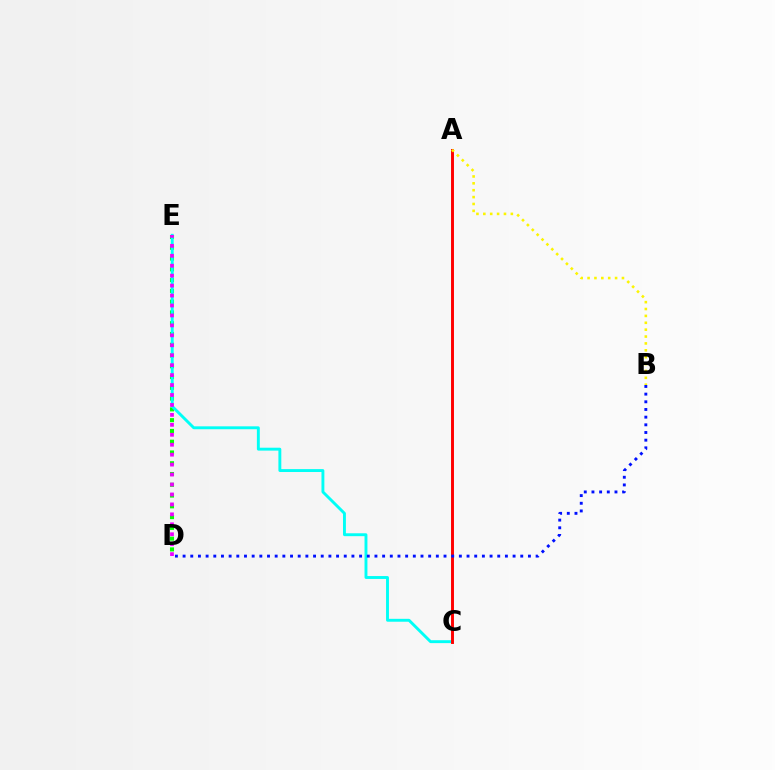{('D', 'E'): [{'color': '#08ff00', 'line_style': 'dotted', 'thickness': 2.93}, {'color': '#ee00ff', 'line_style': 'dotted', 'thickness': 2.7}], ('C', 'E'): [{'color': '#00fff6', 'line_style': 'solid', 'thickness': 2.09}], ('A', 'C'): [{'color': '#ff0000', 'line_style': 'solid', 'thickness': 2.11}], ('A', 'B'): [{'color': '#fcf500', 'line_style': 'dotted', 'thickness': 1.87}], ('B', 'D'): [{'color': '#0010ff', 'line_style': 'dotted', 'thickness': 2.09}]}